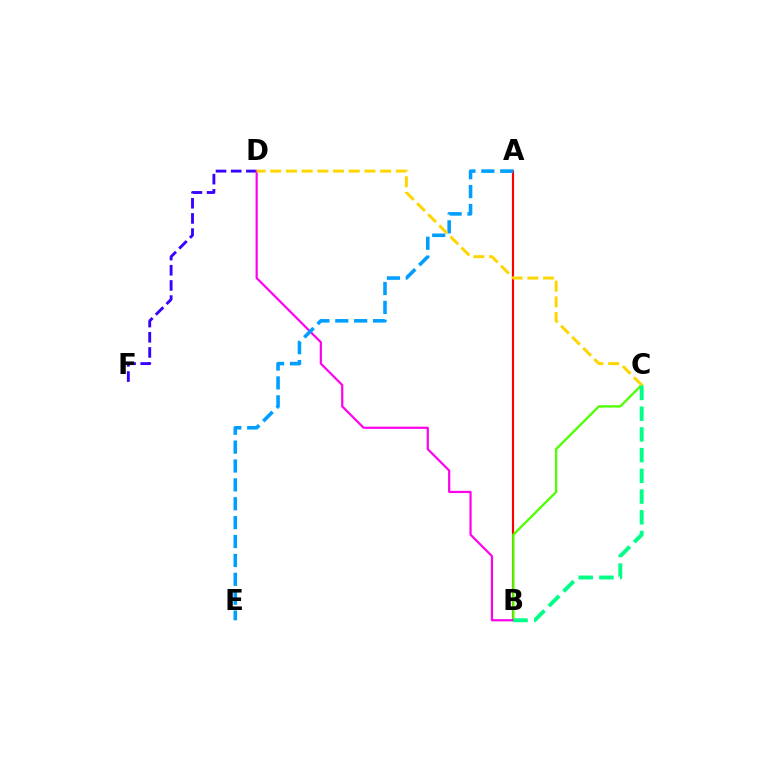{('D', 'F'): [{'color': '#3700ff', 'line_style': 'dashed', 'thickness': 2.06}], ('A', 'B'): [{'color': '#ff0000', 'line_style': 'solid', 'thickness': 1.56}], ('B', 'C'): [{'color': '#4fff00', 'line_style': 'solid', 'thickness': 1.67}, {'color': '#00ff86', 'line_style': 'dashed', 'thickness': 2.81}], ('B', 'D'): [{'color': '#ff00ed', 'line_style': 'solid', 'thickness': 1.58}], ('A', 'E'): [{'color': '#009eff', 'line_style': 'dashed', 'thickness': 2.57}], ('C', 'D'): [{'color': '#ffd500', 'line_style': 'dashed', 'thickness': 2.13}]}